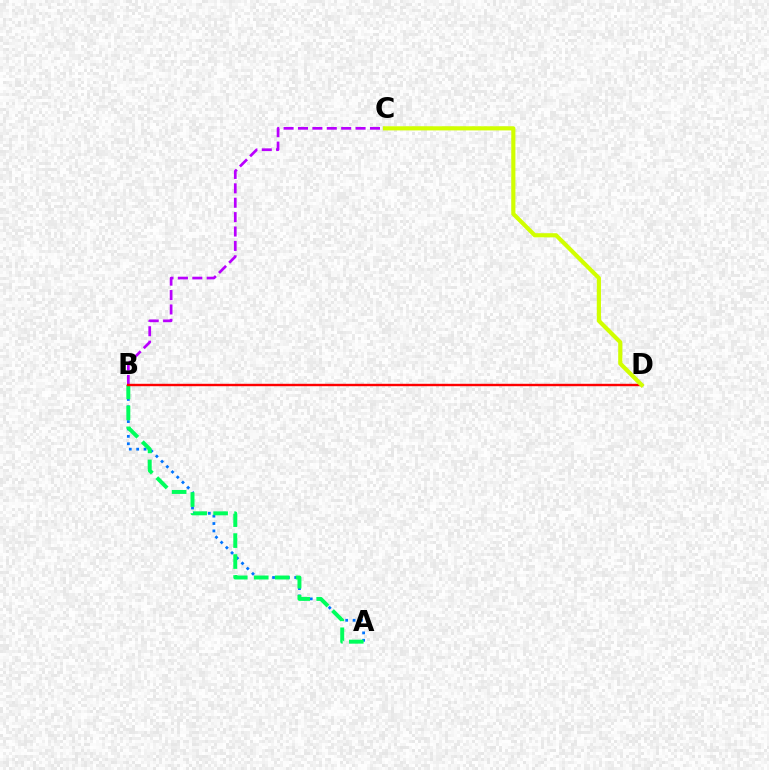{('A', 'B'): [{'color': '#0074ff', 'line_style': 'dotted', 'thickness': 2.01}, {'color': '#00ff5c', 'line_style': 'dashed', 'thickness': 2.85}], ('B', 'C'): [{'color': '#b900ff', 'line_style': 'dashed', 'thickness': 1.96}], ('B', 'D'): [{'color': '#ff0000', 'line_style': 'solid', 'thickness': 1.73}], ('C', 'D'): [{'color': '#d1ff00', 'line_style': 'solid', 'thickness': 2.98}]}